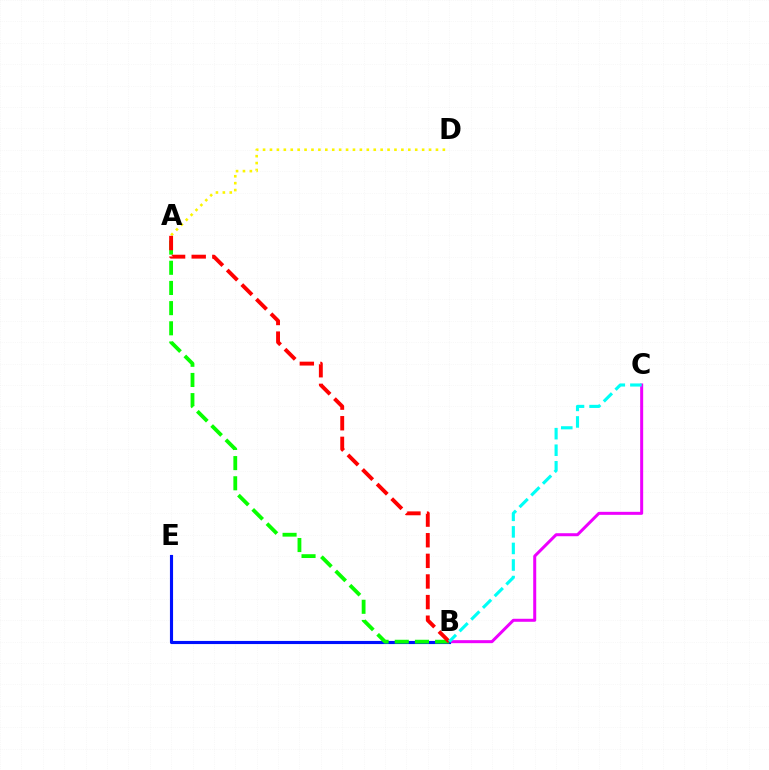{('B', 'C'): [{'color': '#ee00ff', 'line_style': 'solid', 'thickness': 2.17}, {'color': '#00fff6', 'line_style': 'dashed', 'thickness': 2.25}], ('B', 'E'): [{'color': '#0010ff', 'line_style': 'solid', 'thickness': 2.25}], ('A', 'B'): [{'color': '#08ff00', 'line_style': 'dashed', 'thickness': 2.74}, {'color': '#ff0000', 'line_style': 'dashed', 'thickness': 2.8}], ('A', 'D'): [{'color': '#fcf500', 'line_style': 'dotted', 'thickness': 1.88}]}